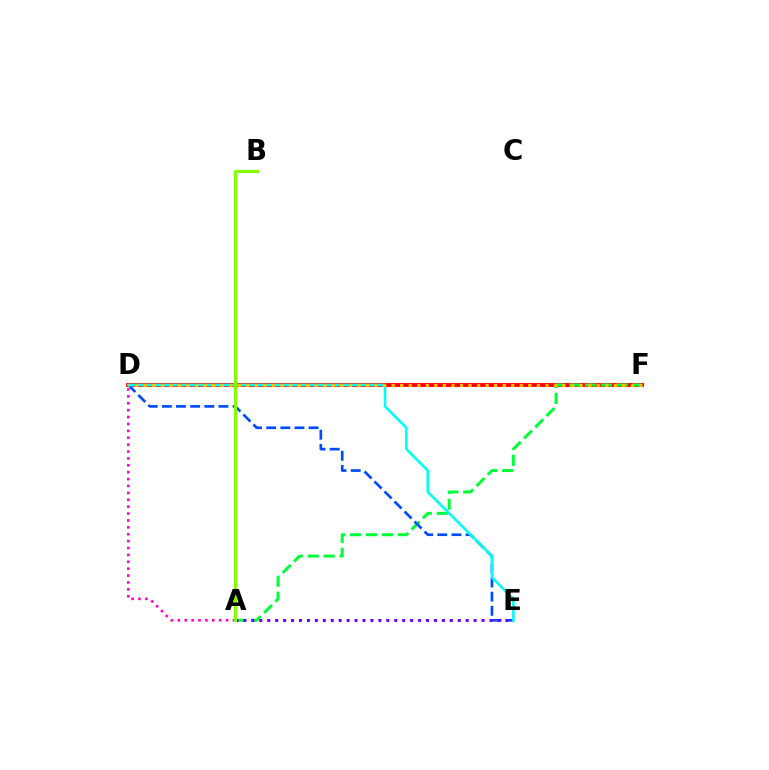{('D', 'F'): [{'color': '#ff0000', 'line_style': 'solid', 'thickness': 2.8}, {'color': '#ffbd00', 'line_style': 'dotted', 'thickness': 2.32}], ('A', 'D'): [{'color': '#ff00cf', 'line_style': 'dotted', 'thickness': 1.87}], ('A', 'F'): [{'color': '#00ff39', 'line_style': 'dashed', 'thickness': 2.16}], ('D', 'E'): [{'color': '#004bff', 'line_style': 'dashed', 'thickness': 1.92}, {'color': '#00fff6', 'line_style': 'solid', 'thickness': 1.87}], ('A', 'E'): [{'color': '#7200ff', 'line_style': 'dotted', 'thickness': 2.16}], ('A', 'B'): [{'color': '#84ff00', 'line_style': 'solid', 'thickness': 2.24}]}